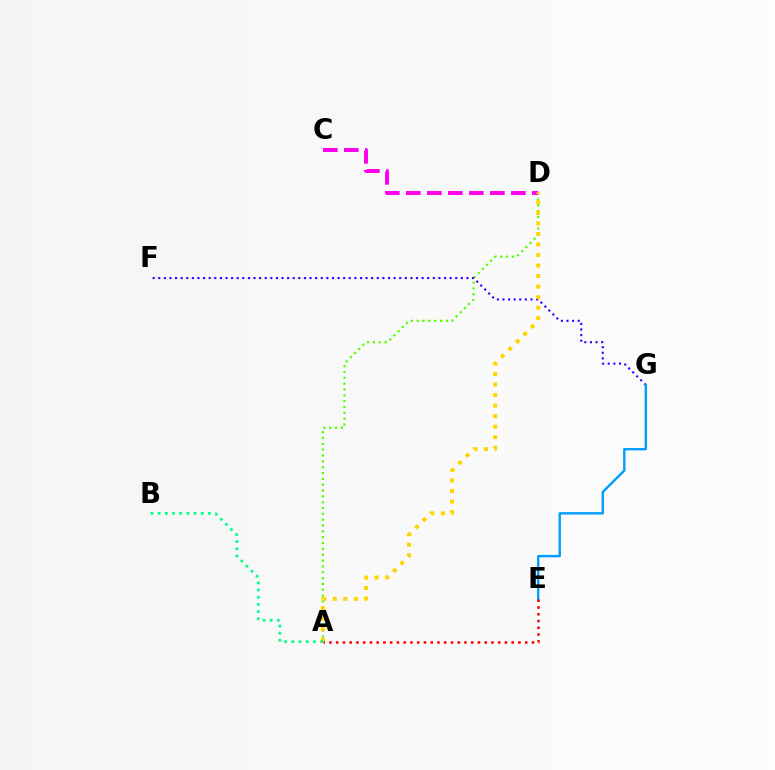{('A', 'D'): [{'color': '#4fff00', 'line_style': 'dotted', 'thickness': 1.59}, {'color': '#ffd500', 'line_style': 'dotted', 'thickness': 2.86}], ('C', 'D'): [{'color': '#ff00ed', 'line_style': 'dashed', 'thickness': 2.85}], ('F', 'G'): [{'color': '#3700ff', 'line_style': 'dotted', 'thickness': 1.52}], ('A', 'B'): [{'color': '#00ff86', 'line_style': 'dotted', 'thickness': 1.95}], ('E', 'G'): [{'color': '#009eff', 'line_style': 'solid', 'thickness': 1.73}], ('A', 'E'): [{'color': '#ff0000', 'line_style': 'dotted', 'thickness': 1.83}]}